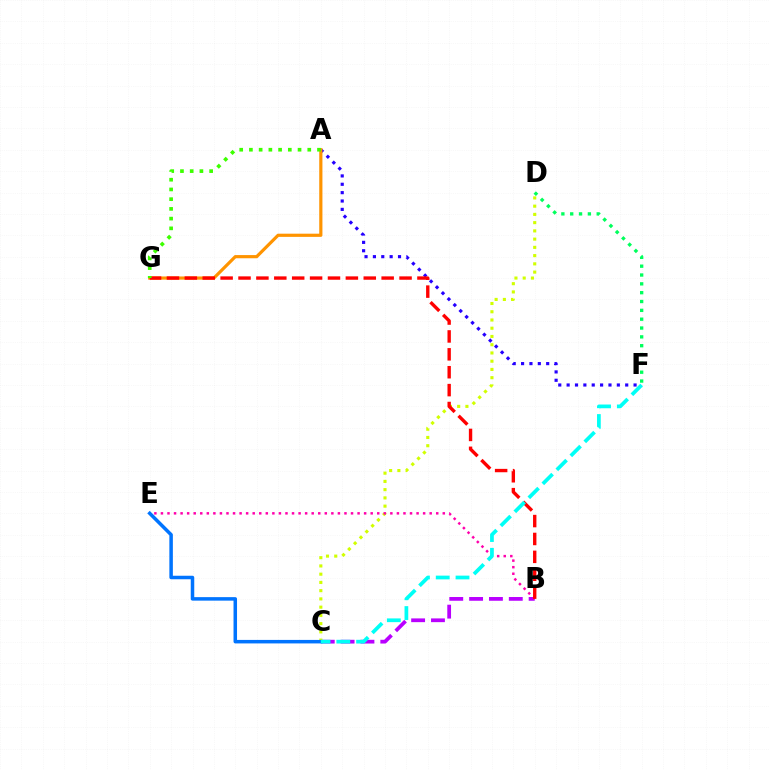{('A', 'F'): [{'color': '#2500ff', 'line_style': 'dotted', 'thickness': 2.27}], ('B', 'C'): [{'color': '#b900ff', 'line_style': 'dashed', 'thickness': 2.7}], ('C', 'D'): [{'color': '#d1ff00', 'line_style': 'dotted', 'thickness': 2.24}], ('A', 'G'): [{'color': '#ff9400', 'line_style': 'solid', 'thickness': 2.3}, {'color': '#3dff00', 'line_style': 'dotted', 'thickness': 2.64}], ('B', 'E'): [{'color': '#ff00ac', 'line_style': 'dotted', 'thickness': 1.78}], ('D', 'F'): [{'color': '#00ff5c', 'line_style': 'dotted', 'thickness': 2.4}], ('C', 'E'): [{'color': '#0074ff', 'line_style': 'solid', 'thickness': 2.53}], ('B', 'G'): [{'color': '#ff0000', 'line_style': 'dashed', 'thickness': 2.43}], ('C', 'F'): [{'color': '#00fff6', 'line_style': 'dashed', 'thickness': 2.69}]}